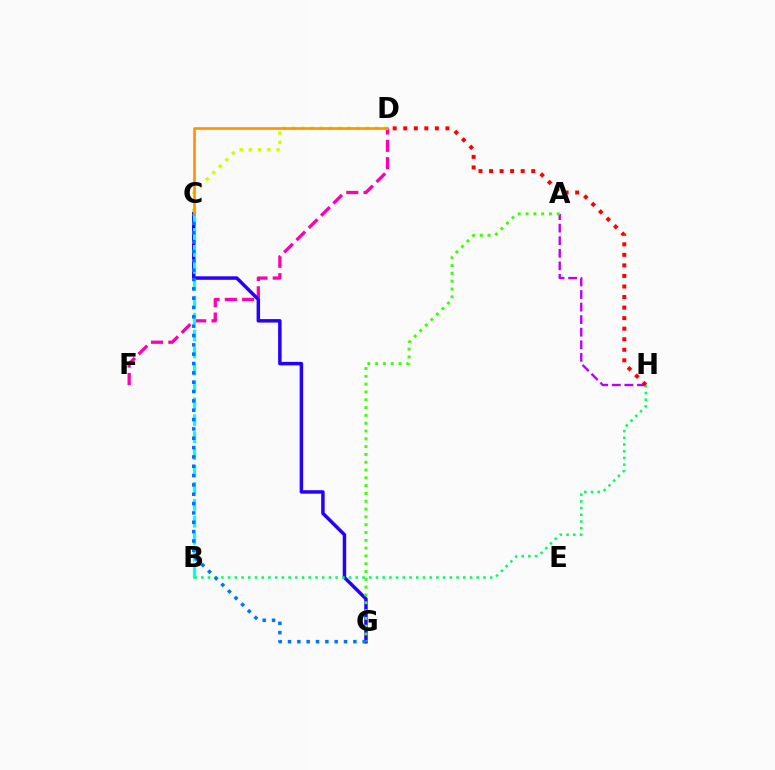{('D', 'F'): [{'color': '#ff00ac', 'line_style': 'dashed', 'thickness': 2.35}], ('C', 'D'): [{'color': '#d1ff00', 'line_style': 'dotted', 'thickness': 2.51}, {'color': '#ff9400', 'line_style': 'solid', 'thickness': 1.93}], ('C', 'G'): [{'color': '#2500ff', 'line_style': 'solid', 'thickness': 2.51}, {'color': '#0074ff', 'line_style': 'dotted', 'thickness': 2.54}], ('A', 'H'): [{'color': '#b900ff', 'line_style': 'dashed', 'thickness': 1.71}], ('B', 'C'): [{'color': '#00fff6', 'line_style': 'dashed', 'thickness': 2.3}], ('B', 'H'): [{'color': '#00ff5c', 'line_style': 'dotted', 'thickness': 1.83}], ('A', 'G'): [{'color': '#3dff00', 'line_style': 'dotted', 'thickness': 2.12}], ('D', 'H'): [{'color': '#ff0000', 'line_style': 'dotted', 'thickness': 2.87}]}